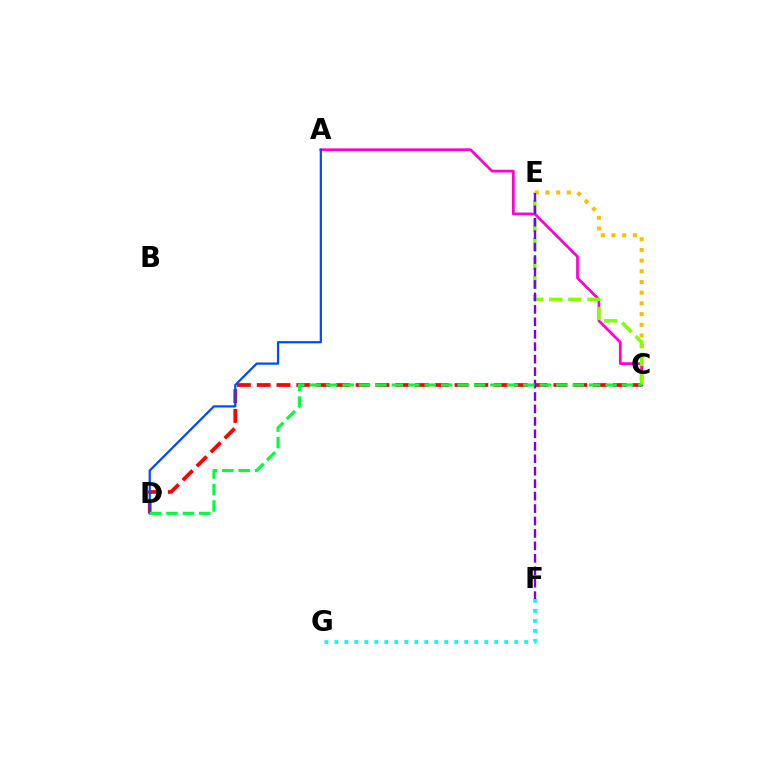{('C', 'E'): [{'color': '#ffbd00', 'line_style': 'dotted', 'thickness': 2.91}, {'color': '#84ff00', 'line_style': 'dashed', 'thickness': 2.59}], ('C', 'D'): [{'color': '#ff0000', 'line_style': 'dashed', 'thickness': 2.69}, {'color': '#00ff39', 'line_style': 'dashed', 'thickness': 2.23}], ('A', 'C'): [{'color': '#ff00cf', 'line_style': 'solid', 'thickness': 1.95}], ('A', 'D'): [{'color': '#004bff', 'line_style': 'solid', 'thickness': 1.6}], ('E', 'F'): [{'color': '#7200ff', 'line_style': 'dashed', 'thickness': 1.69}], ('F', 'G'): [{'color': '#00fff6', 'line_style': 'dotted', 'thickness': 2.71}]}